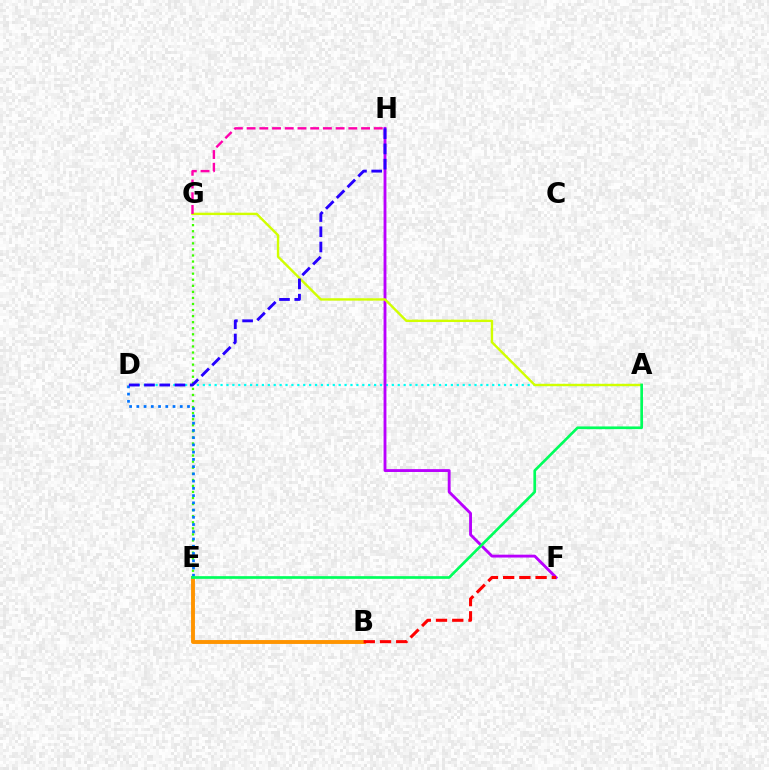{('B', 'E'): [{'color': '#ff9400', 'line_style': 'solid', 'thickness': 2.8}], ('A', 'D'): [{'color': '#00fff6', 'line_style': 'dotted', 'thickness': 1.6}], ('F', 'H'): [{'color': '#b900ff', 'line_style': 'solid', 'thickness': 2.06}], ('B', 'F'): [{'color': '#ff0000', 'line_style': 'dashed', 'thickness': 2.2}], ('E', 'G'): [{'color': '#3dff00', 'line_style': 'dotted', 'thickness': 1.65}], ('D', 'E'): [{'color': '#0074ff', 'line_style': 'dotted', 'thickness': 1.97}], ('A', 'G'): [{'color': '#d1ff00', 'line_style': 'solid', 'thickness': 1.73}], ('G', 'H'): [{'color': '#ff00ac', 'line_style': 'dashed', 'thickness': 1.73}], ('D', 'H'): [{'color': '#2500ff', 'line_style': 'dashed', 'thickness': 2.07}], ('A', 'E'): [{'color': '#00ff5c', 'line_style': 'solid', 'thickness': 1.93}]}